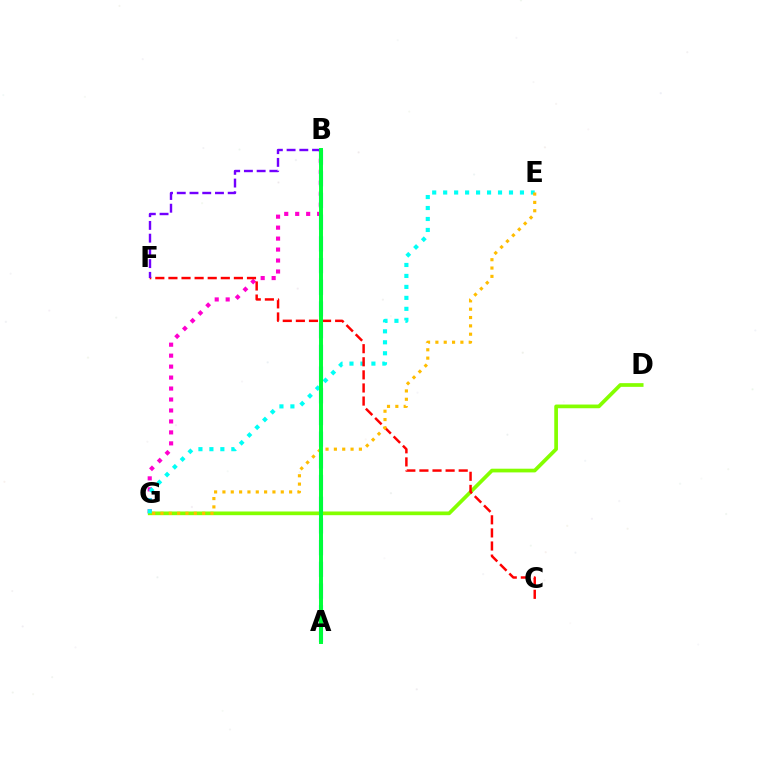{('B', 'G'): [{'color': '#ff00cf', 'line_style': 'dotted', 'thickness': 2.98}], ('D', 'G'): [{'color': '#84ff00', 'line_style': 'solid', 'thickness': 2.67}], ('A', 'B'): [{'color': '#004bff', 'line_style': 'dashed', 'thickness': 2.95}, {'color': '#00ff39', 'line_style': 'solid', 'thickness': 2.85}], ('E', 'G'): [{'color': '#00fff6', 'line_style': 'dotted', 'thickness': 2.98}, {'color': '#ffbd00', 'line_style': 'dotted', 'thickness': 2.26}], ('C', 'F'): [{'color': '#ff0000', 'line_style': 'dashed', 'thickness': 1.78}], ('B', 'F'): [{'color': '#7200ff', 'line_style': 'dashed', 'thickness': 1.73}]}